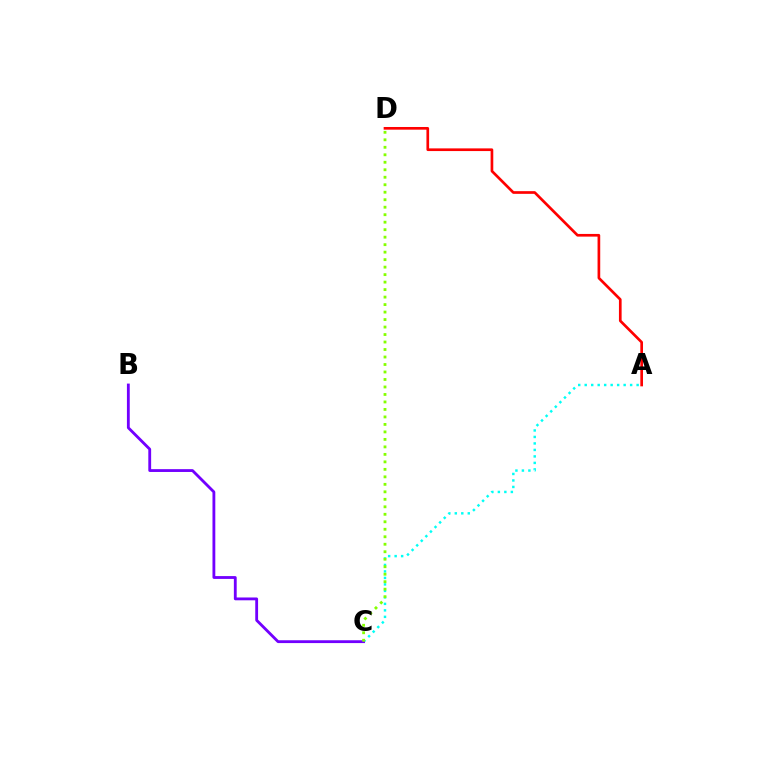{('A', 'C'): [{'color': '#00fff6', 'line_style': 'dotted', 'thickness': 1.76}], ('B', 'C'): [{'color': '#7200ff', 'line_style': 'solid', 'thickness': 2.03}], ('C', 'D'): [{'color': '#84ff00', 'line_style': 'dotted', 'thickness': 2.03}], ('A', 'D'): [{'color': '#ff0000', 'line_style': 'solid', 'thickness': 1.93}]}